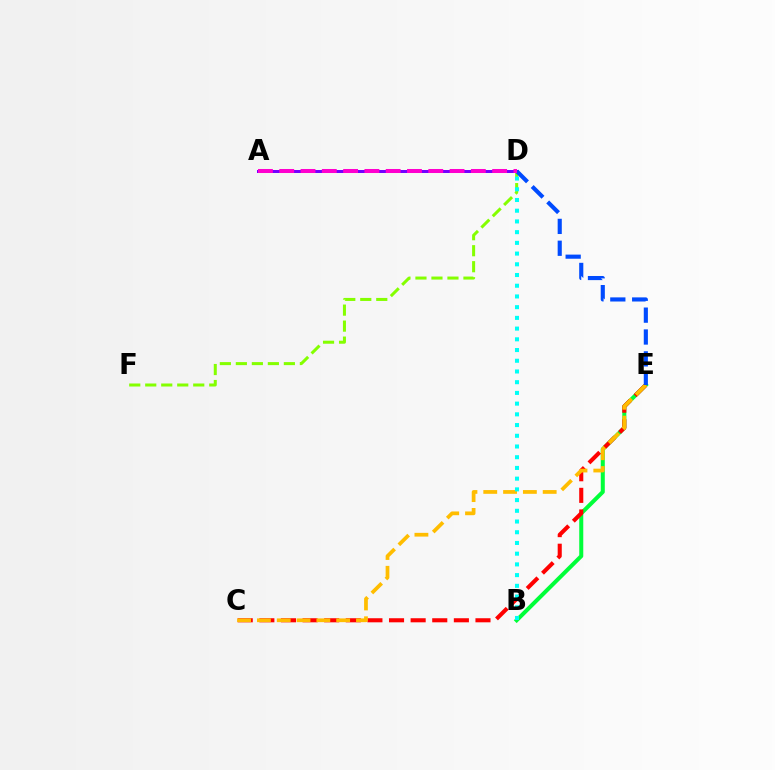{('B', 'E'): [{'color': '#00ff39', 'line_style': 'solid', 'thickness': 2.9}], ('C', 'E'): [{'color': '#ff0000', 'line_style': 'dashed', 'thickness': 2.94}, {'color': '#ffbd00', 'line_style': 'dashed', 'thickness': 2.69}], ('A', 'D'): [{'color': '#7200ff', 'line_style': 'solid', 'thickness': 2.15}, {'color': '#ff00cf', 'line_style': 'dashed', 'thickness': 2.89}], ('D', 'F'): [{'color': '#84ff00', 'line_style': 'dashed', 'thickness': 2.17}], ('D', 'E'): [{'color': '#004bff', 'line_style': 'dashed', 'thickness': 2.97}], ('B', 'D'): [{'color': '#00fff6', 'line_style': 'dotted', 'thickness': 2.91}]}